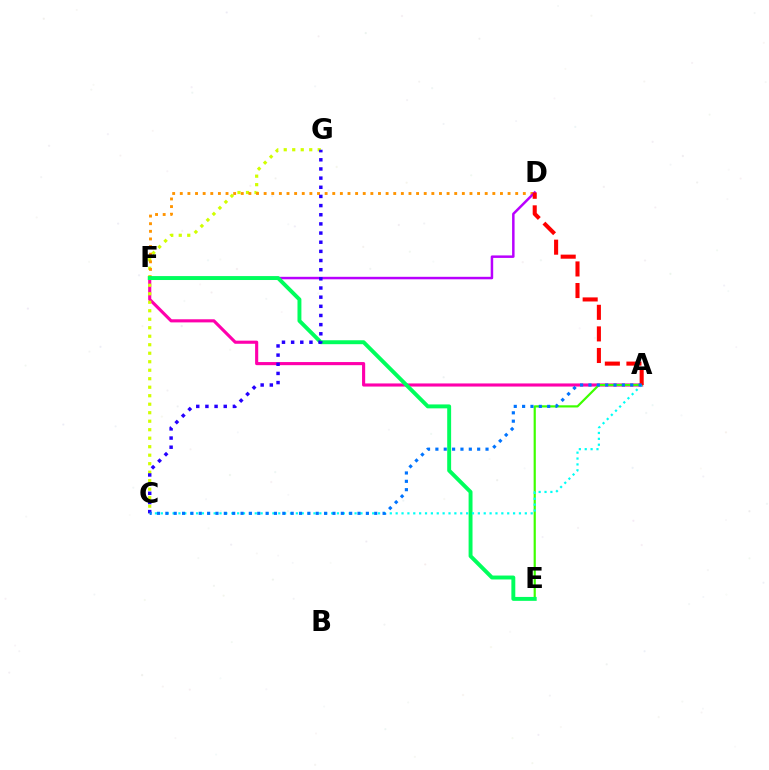{('A', 'F'): [{'color': '#ff00ac', 'line_style': 'solid', 'thickness': 2.25}], ('C', 'G'): [{'color': '#d1ff00', 'line_style': 'dotted', 'thickness': 2.31}, {'color': '#2500ff', 'line_style': 'dotted', 'thickness': 2.49}], ('D', 'F'): [{'color': '#ff9400', 'line_style': 'dotted', 'thickness': 2.07}, {'color': '#b900ff', 'line_style': 'solid', 'thickness': 1.8}], ('A', 'E'): [{'color': '#3dff00', 'line_style': 'solid', 'thickness': 1.58}], ('E', 'F'): [{'color': '#00ff5c', 'line_style': 'solid', 'thickness': 2.82}], ('A', 'D'): [{'color': '#ff0000', 'line_style': 'dashed', 'thickness': 2.93}], ('A', 'C'): [{'color': '#00fff6', 'line_style': 'dotted', 'thickness': 1.6}, {'color': '#0074ff', 'line_style': 'dotted', 'thickness': 2.27}]}